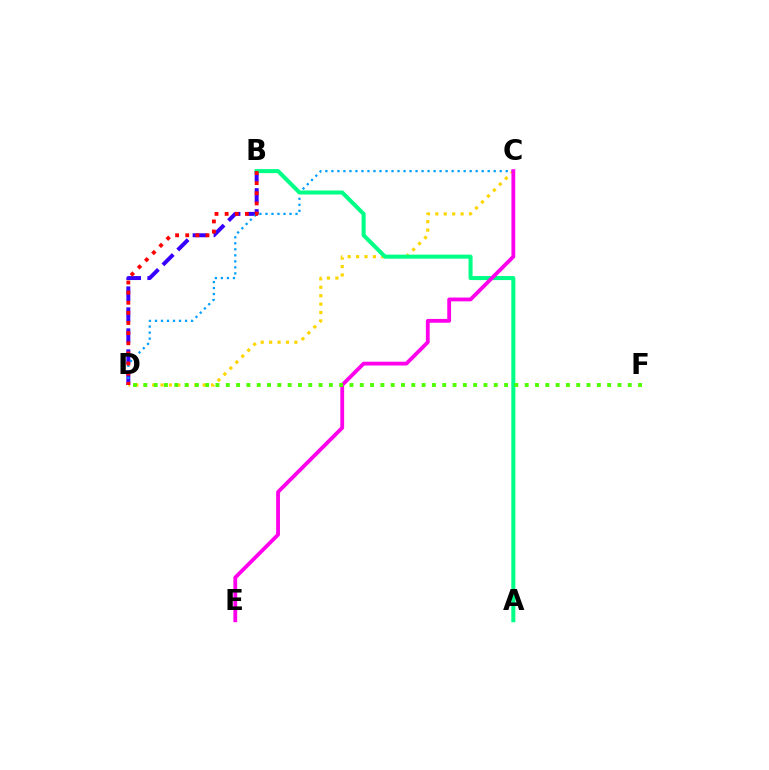{('B', 'D'): [{'color': '#3700ff', 'line_style': 'dashed', 'thickness': 2.85}, {'color': '#ff0000', 'line_style': 'dotted', 'thickness': 2.75}], ('C', 'D'): [{'color': '#ffd500', 'line_style': 'dotted', 'thickness': 2.29}, {'color': '#009eff', 'line_style': 'dotted', 'thickness': 1.63}], ('A', 'B'): [{'color': '#00ff86', 'line_style': 'solid', 'thickness': 2.91}], ('C', 'E'): [{'color': '#ff00ed', 'line_style': 'solid', 'thickness': 2.74}], ('D', 'F'): [{'color': '#4fff00', 'line_style': 'dotted', 'thickness': 2.8}]}